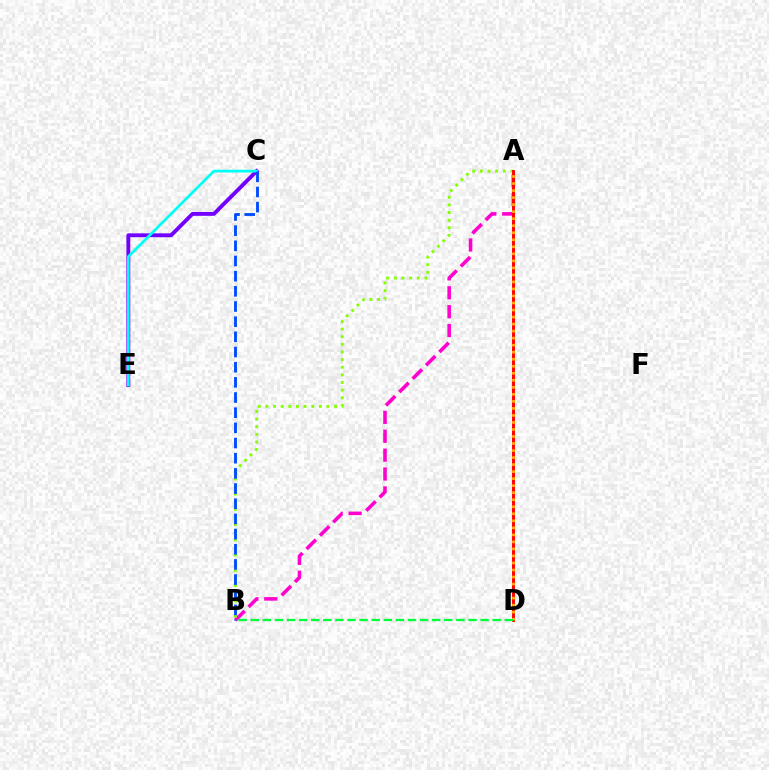{('C', 'E'): [{'color': '#7200ff', 'line_style': 'solid', 'thickness': 2.78}, {'color': '#00fff6', 'line_style': 'solid', 'thickness': 1.98}], ('A', 'B'): [{'color': '#ff00cf', 'line_style': 'dashed', 'thickness': 2.57}, {'color': '#84ff00', 'line_style': 'dotted', 'thickness': 2.07}], ('B', 'C'): [{'color': '#004bff', 'line_style': 'dashed', 'thickness': 2.06}], ('A', 'D'): [{'color': '#ff0000', 'line_style': 'solid', 'thickness': 2.12}, {'color': '#ffbd00', 'line_style': 'dotted', 'thickness': 1.91}], ('B', 'D'): [{'color': '#00ff39', 'line_style': 'dashed', 'thickness': 1.64}]}